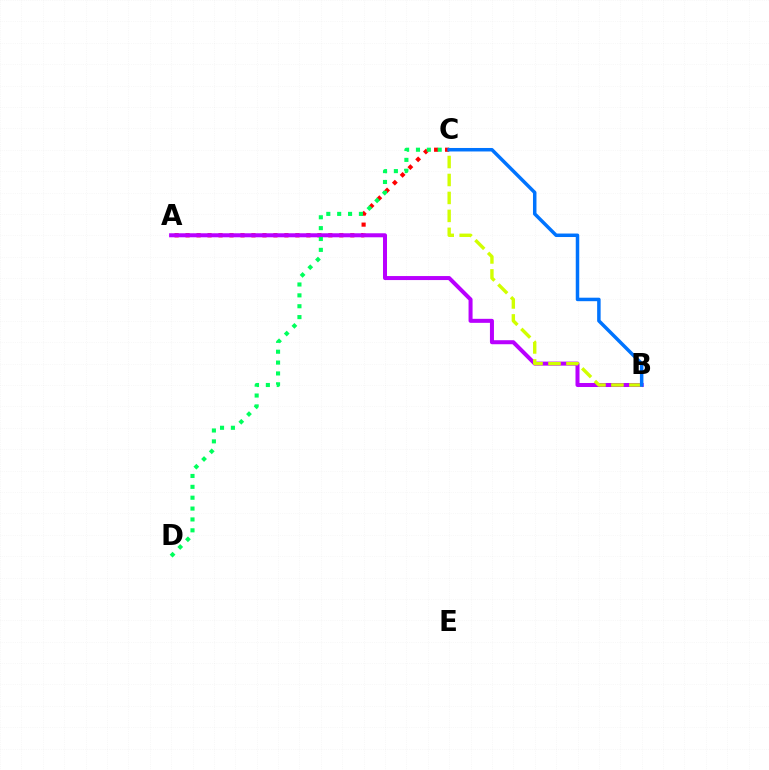{('A', 'C'): [{'color': '#ff0000', 'line_style': 'dotted', 'thickness': 2.98}], ('A', 'B'): [{'color': '#b900ff', 'line_style': 'solid', 'thickness': 2.89}], ('B', 'C'): [{'color': '#d1ff00', 'line_style': 'dashed', 'thickness': 2.44}, {'color': '#0074ff', 'line_style': 'solid', 'thickness': 2.51}], ('C', 'D'): [{'color': '#00ff5c', 'line_style': 'dotted', 'thickness': 2.95}]}